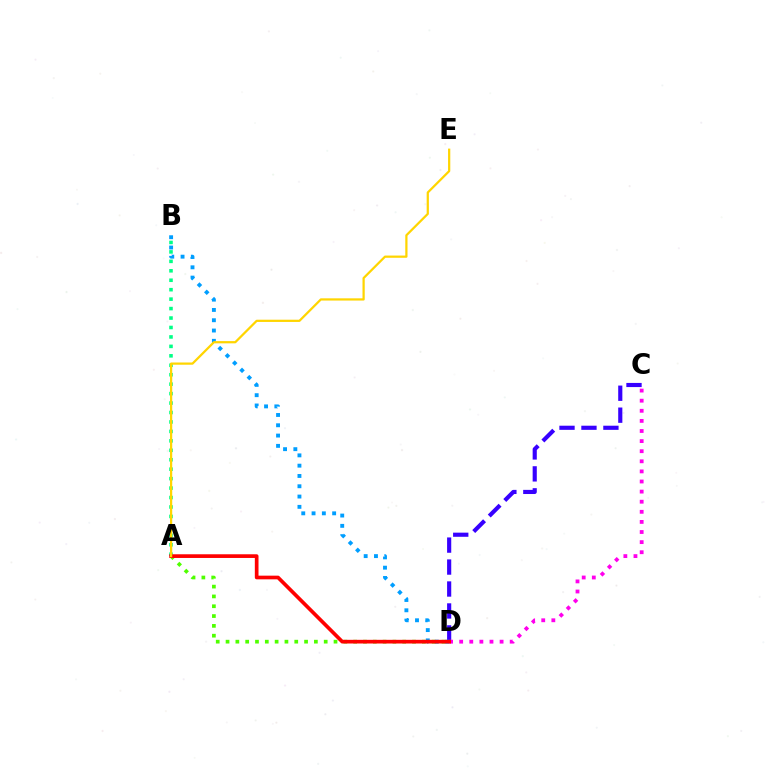{('C', 'D'): [{'color': '#3700ff', 'line_style': 'dashed', 'thickness': 2.98}, {'color': '#ff00ed', 'line_style': 'dotted', 'thickness': 2.74}], ('B', 'D'): [{'color': '#009eff', 'line_style': 'dotted', 'thickness': 2.8}], ('A', 'D'): [{'color': '#4fff00', 'line_style': 'dotted', 'thickness': 2.67}, {'color': '#ff0000', 'line_style': 'solid', 'thickness': 2.65}], ('A', 'B'): [{'color': '#00ff86', 'line_style': 'dotted', 'thickness': 2.57}], ('A', 'E'): [{'color': '#ffd500', 'line_style': 'solid', 'thickness': 1.61}]}